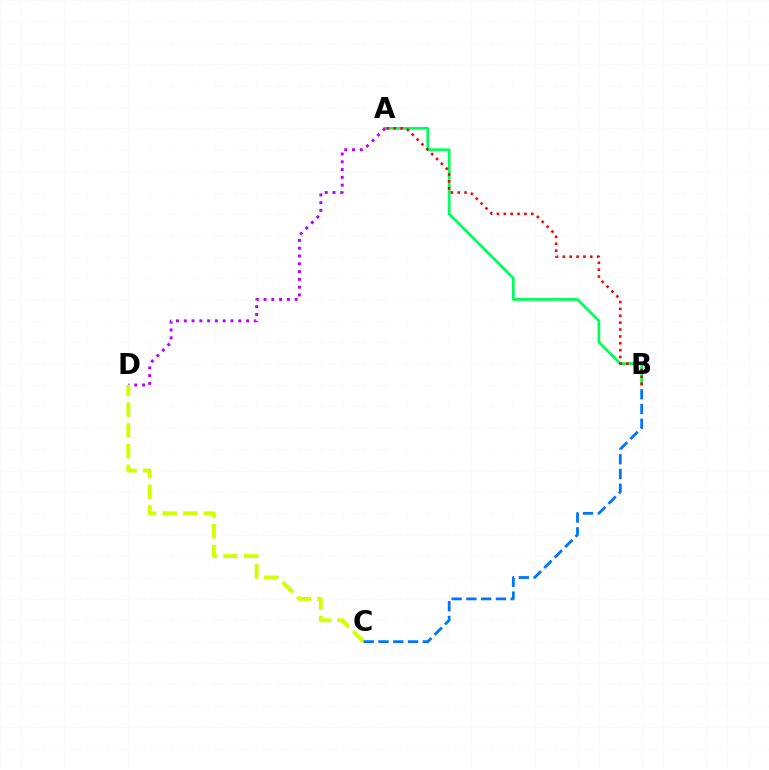{('A', 'B'): [{'color': '#00ff5c', 'line_style': 'solid', 'thickness': 1.98}, {'color': '#ff0000', 'line_style': 'dotted', 'thickness': 1.87}], ('A', 'D'): [{'color': '#b900ff', 'line_style': 'dotted', 'thickness': 2.11}], ('C', 'D'): [{'color': '#d1ff00', 'line_style': 'dashed', 'thickness': 2.81}], ('B', 'C'): [{'color': '#0074ff', 'line_style': 'dashed', 'thickness': 2.01}]}